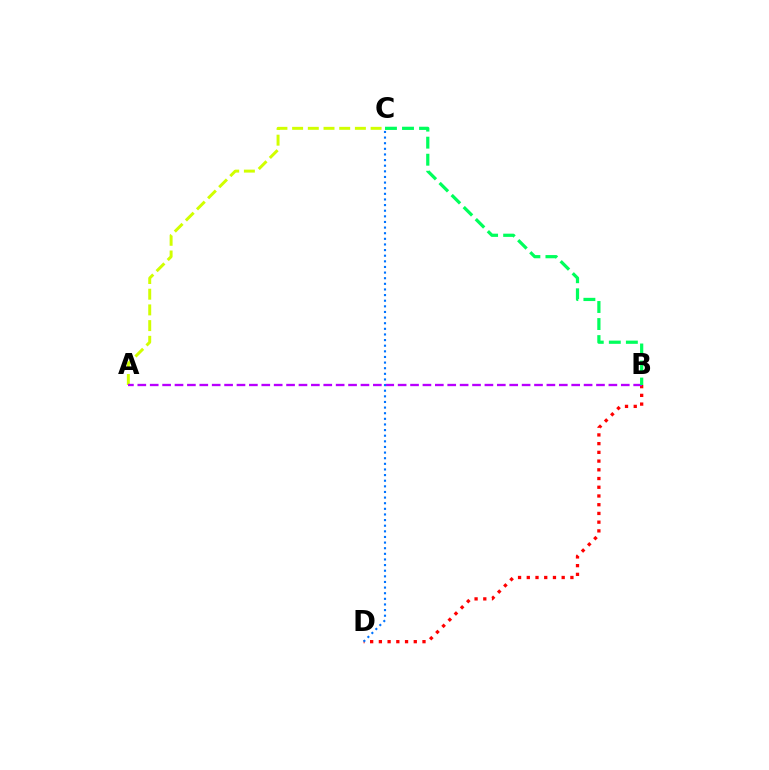{('B', 'D'): [{'color': '#ff0000', 'line_style': 'dotted', 'thickness': 2.37}], ('A', 'C'): [{'color': '#d1ff00', 'line_style': 'dashed', 'thickness': 2.13}], ('A', 'B'): [{'color': '#b900ff', 'line_style': 'dashed', 'thickness': 1.68}], ('C', 'D'): [{'color': '#0074ff', 'line_style': 'dotted', 'thickness': 1.53}], ('B', 'C'): [{'color': '#00ff5c', 'line_style': 'dashed', 'thickness': 2.32}]}